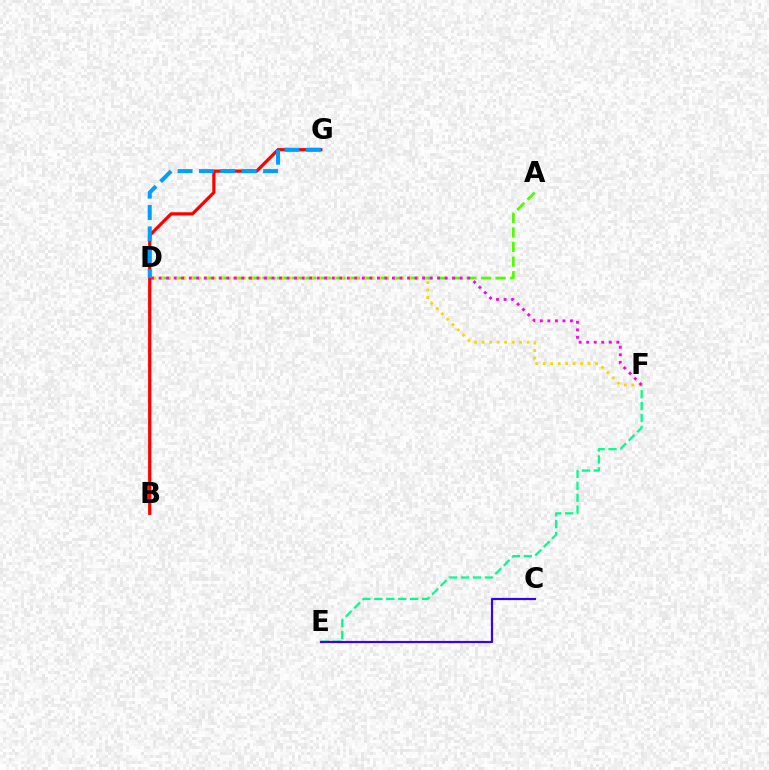{('E', 'F'): [{'color': '#00ff86', 'line_style': 'dashed', 'thickness': 1.62}], ('C', 'E'): [{'color': '#3700ff', 'line_style': 'solid', 'thickness': 1.57}], ('A', 'D'): [{'color': '#4fff00', 'line_style': 'dashed', 'thickness': 1.98}], ('B', 'G'): [{'color': '#ff0000', 'line_style': 'solid', 'thickness': 2.34}], ('D', 'F'): [{'color': '#ffd500', 'line_style': 'dotted', 'thickness': 2.04}, {'color': '#ff00ed', 'line_style': 'dotted', 'thickness': 2.05}], ('D', 'G'): [{'color': '#009eff', 'line_style': 'dashed', 'thickness': 2.91}]}